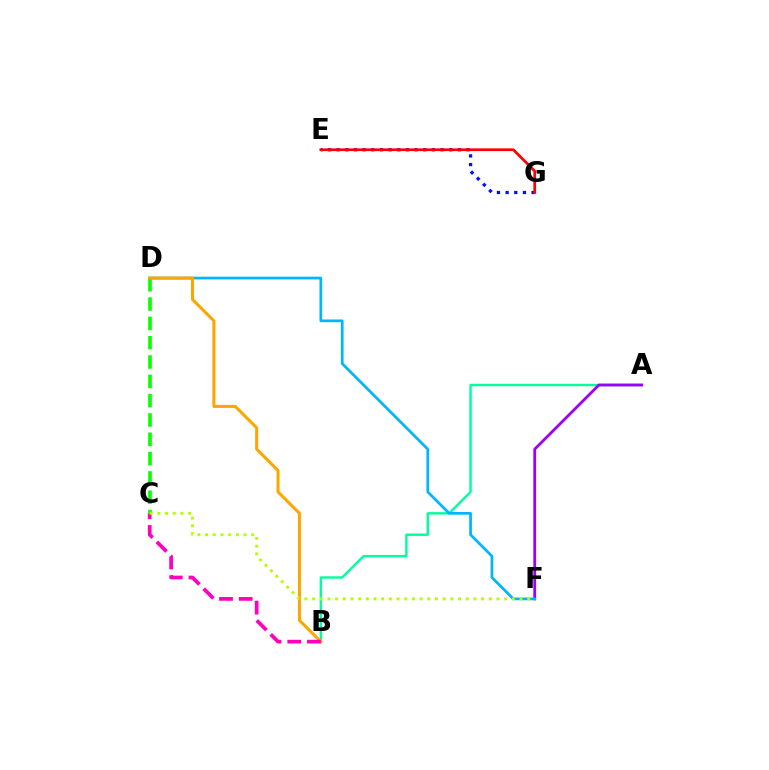{('E', 'G'): [{'color': '#0010ff', 'line_style': 'dotted', 'thickness': 2.35}, {'color': '#ff0000', 'line_style': 'solid', 'thickness': 1.94}], ('A', 'B'): [{'color': '#00ff9d', 'line_style': 'solid', 'thickness': 1.73}], ('C', 'D'): [{'color': '#08ff00', 'line_style': 'dashed', 'thickness': 2.62}], ('A', 'F'): [{'color': '#9b00ff', 'line_style': 'solid', 'thickness': 2.02}], ('D', 'F'): [{'color': '#00b5ff', 'line_style': 'solid', 'thickness': 1.95}], ('B', 'D'): [{'color': '#ffa500', 'line_style': 'solid', 'thickness': 2.19}], ('B', 'C'): [{'color': '#ff00bd', 'line_style': 'dashed', 'thickness': 2.68}], ('C', 'F'): [{'color': '#b3ff00', 'line_style': 'dotted', 'thickness': 2.09}]}